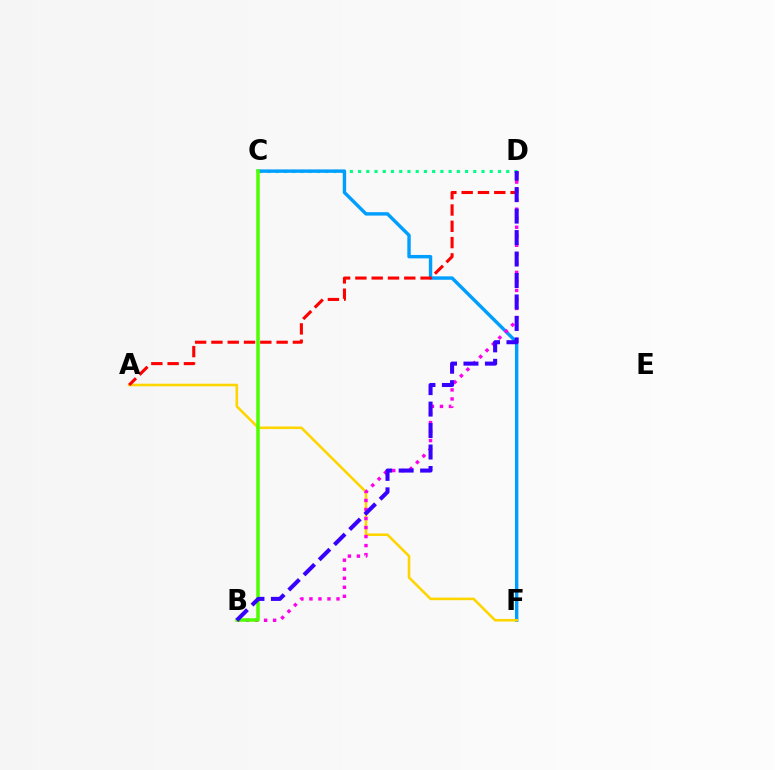{('C', 'D'): [{'color': '#00ff86', 'line_style': 'dotted', 'thickness': 2.24}], ('C', 'F'): [{'color': '#009eff', 'line_style': 'solid', 'thickness': 2.45}], ('A', 'F'): [{'color': '#ffd500', 'line_style': 'solid', 'thickness': 1.86}], ('A', 'D'): [{'color': '#ff0000', 'line_style': 'dashed', 'thickness': 2.21}], ('B', 'D'): [{'color': '#ff00ed', 'line_style': 'dotted', 'thickness': 2.45}, {'color': '#3700ff', 'line_style': 'dashed', 'thickness': 2.92}], ('B', 'C'): [{'color': '#4fff00', 'line_style': 'solid', 'thickness': 2.53}]}